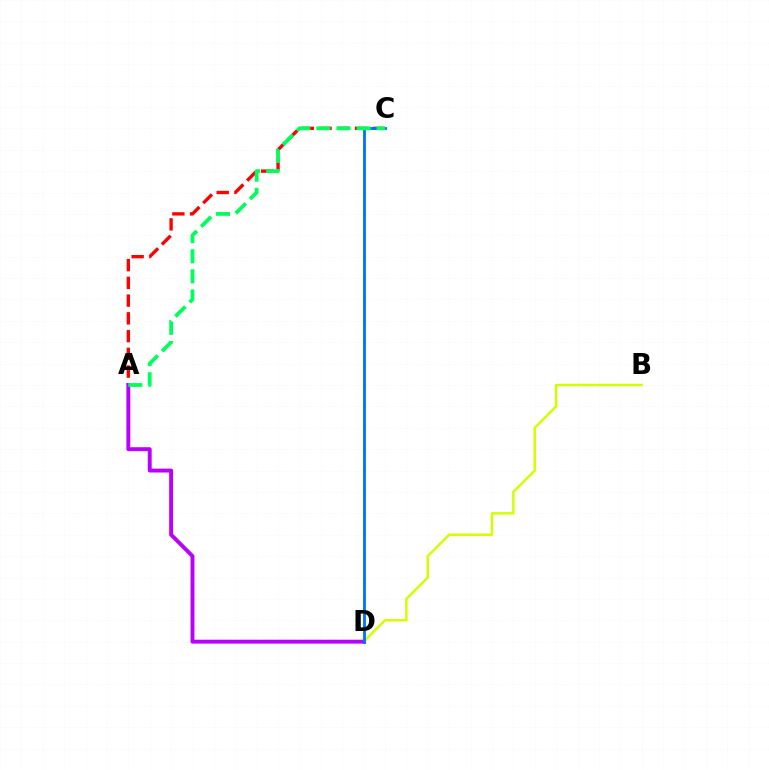{('A', 'C'): [{'color': '#ff0000', 'line_style': 'dashed', 'thickness': 2.41}, {'color': '#00ff5c', 'line_style': 'dashed', 'thickness': 2.73}], ('B', 'D'): [{'color': '#d1ff00', 'line_style': 'solid', 'thickness': 1.78}], ('A', 'D'): [{'color': '#b900ff', 'line_style': 'solid', 'thickness': 2.81}], ('C', 'D'): [{'color': '#0074ff', 'line_style': 'solid', 'thickness': 2.06}]}